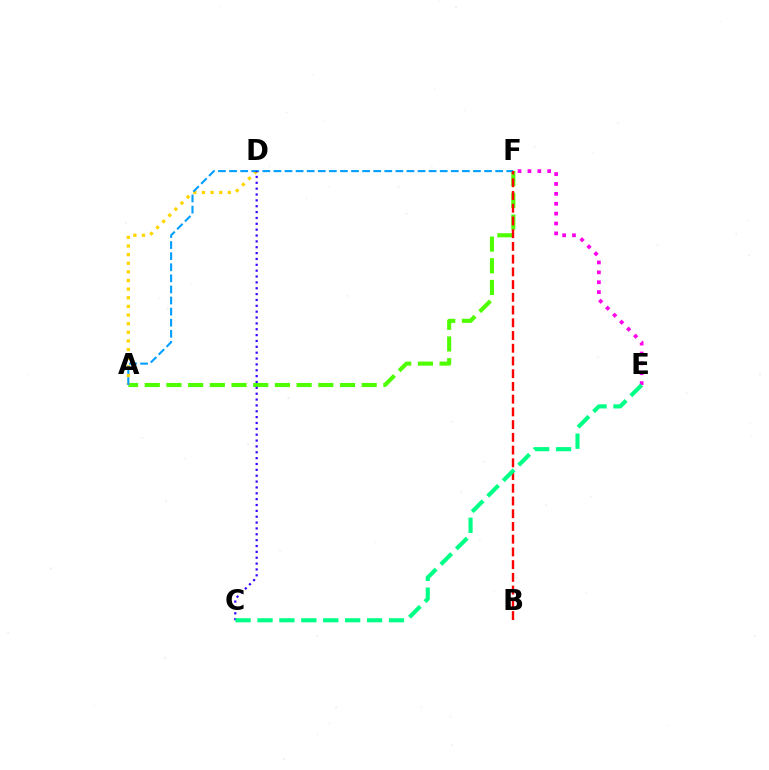{('A', 'F'): [{'color': '#4fff00', 'line_style': 'dashed', 'thickness': 2.95}, {'color': '#009eff', 'line_style': 'dashed', 'thickness': 1.51}], ('A', 'D'): [{'color': '#ffd500', 'line_style': 'dotted', 'thickness': 2.35}], ('E', 'F'): [{'color': '#ff00ed', 'line_style': 'dotted', 'thickness': 2.69}], ('B', 'F'): [{'color': '#ff0000', 'line_style': 'dashed', 'thickness': 1.73}], ('C', 'D'): [{'color': '#3700ff', 'line_style': 'dotted', 'thickness': 1.59}], ('C', 'E'): [{'color': '#00ff86', 'line_style': 'dashed', 'thickness': 2.98}]}